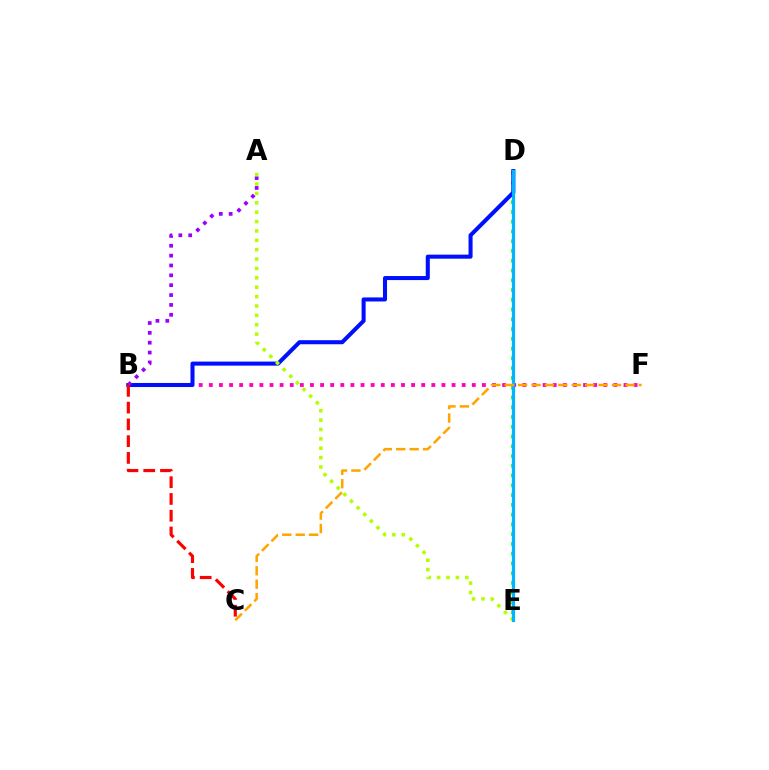{('D', 'E'): [{'color': '#00ff9d', 'line_style': 'dotted', 'thickness': 1.61}, {'color': '#08ff00', 'line_style': 'dotted', 'thickness': 2.65}, {'color': '#00b5ff', 'line_style': 'solid', 'thickness': 2.29}], ('B', 'F'): [{'color': '#ff00bd', 'line_style': 'dotted', 'thickness': 2.75}], ('B', 'D'): [{'color': '#0010ff', 'line_style': 'solid', 'thickness': 2.92}], ('A', 'B'): [{'color': '#9b00ff', 'line_style': 'dotted', 'thickness': 2.68}], ('A', 'E'): [{'color': '#b3ff00', 'line_style': 'dotted', 'thickness': 2.55}], ('B', 'C'): [{'color': '#ff0000', 'line_style': 'dashed', 'thickness': 2.28}], ('C', 'F'): [{'color': '#ffa500', 'line_style': 'dashed', 'thickness': 1.82}]}